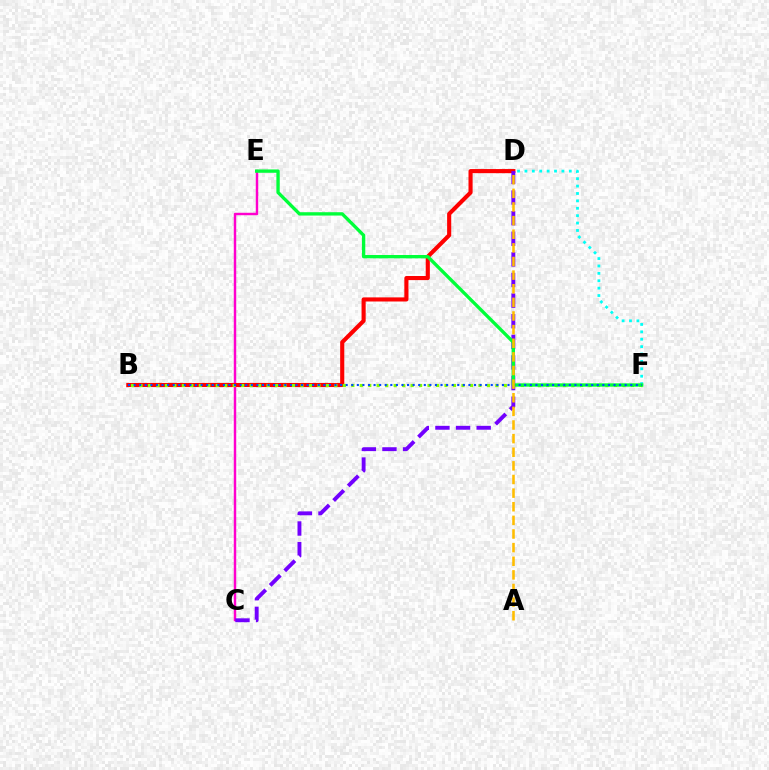{('C', 'E'): [{'color': '#ff00cf', 'line_style': 'solid', 'thickness': 1.76}], ('B', 'D'): [{'color': '#ff0000', 'line_style': 'solid', 'thickness': 2.96}], ('B', 'F'): [{'color': '#84ff00', 'line_style': 'dotted', 'thickness': 2.3}, {'color': '#004bff', 'line_style': 'dotted', 'thickness': 1.52}], ('C', 'D'): [{'color': '#7200ff', 'line_style': 'dashed', 'thickness': 2.8}], ('D', 'F'): [{'color': '#00fff6', 'line_style': 'dotted', 'thickness': 2.01}], ('E', 'F'): [{'color': '#00ff39', 'line_style': 'solid', 'thickness': 2.4}], ('A', 'D'): [{'color': '#ffbd00', 'line_style': 'dashed', 'thickness': 1.85}]}